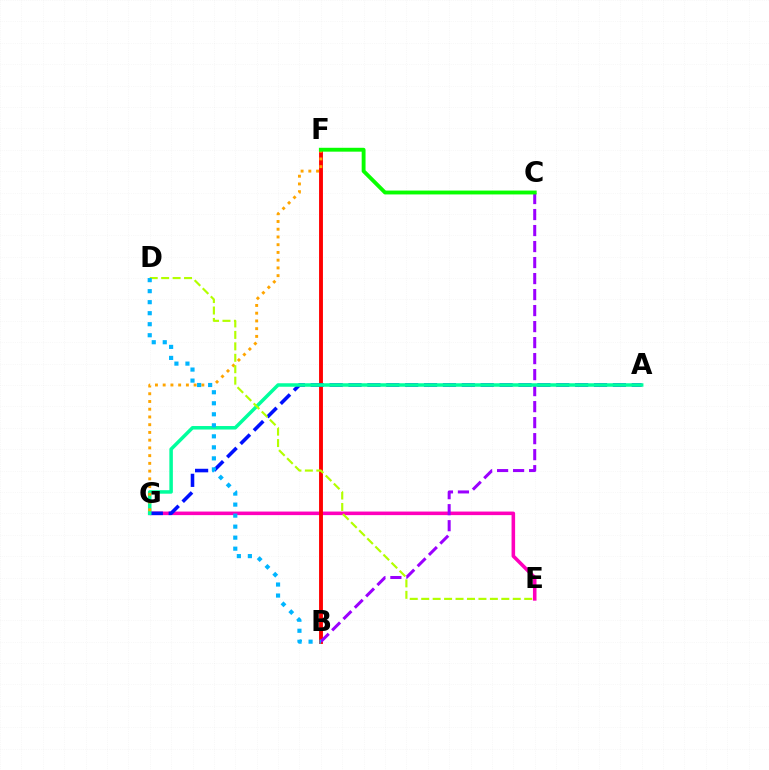{('E', 'G'): [{'color': '#ff00bd', 'line_style': 'solid', 'thickness': 2.56}], ('B', 'F'): [{'color': '#ff0000', 'line_style': 'solid', 'thickness': 2.79}], ('B', 'C'): [{'color': '#9b00ff', 'line_style': 'dashed', 'thickness': 2.17}], ('A', 'G'): [{'color': '#0010ff', 'line_style': 'dashed', 'thickness': 2.57}, {'color': '#00ff9d', 'line_style': 'solid', 'thickness': 2.53}], ('F', 'G'): [{'color': '#ffa500', 'line_style': 'dotted', 'thickness': 2.1}], ('C', 'F'): [{'color': '#08ff00', 'line_style': 'solid', 'thickness': 2.78}], ('D', 'E'): [{'color': '#b3ff00', 'line_style': 'dashed', 'thickness': 1.55}], ('B', 'D'): [{'color': '#00b5ff', 'line_style': 'dotted', 'thickness': 2.99}]}